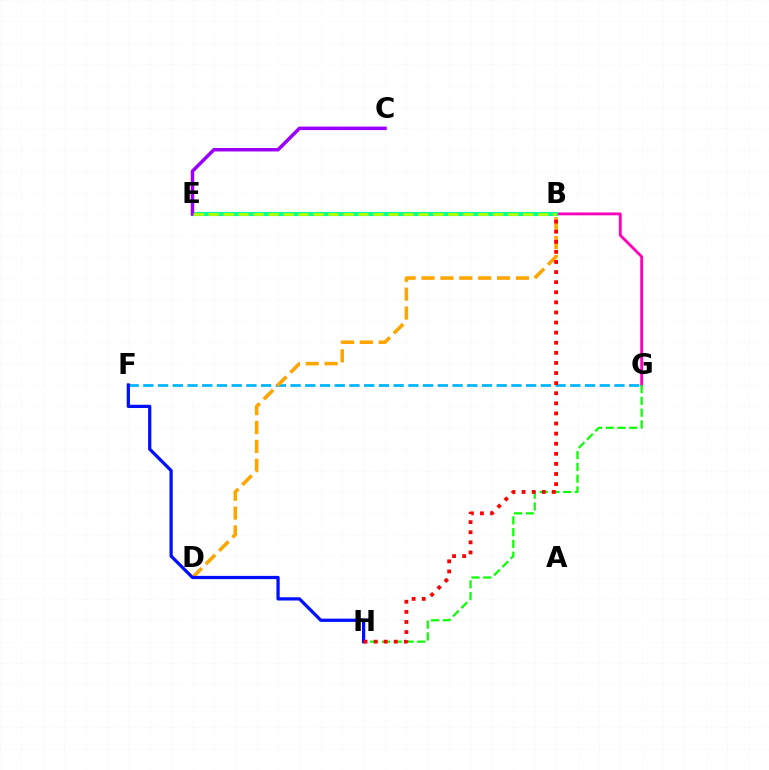{('B', 'G'): [{'color': '#ff00bd', 'line_style': 'solid', 'thickness': 2.05}], ('F', 'G'): [{'color': '#00b5ff', 'line_style': 'dashed', 'thickness': 2.0}], ('G', 'H'): [{'color': '#08ff00', 'line_style': 'dashed', 'thickness': 1.6}], ('B', 'E'): [{'color': '#00ff9d', 'line_style': 'solid', 'thickness': 2.95}, {'color': '#b3ff00', 'line_style': 'dashed', 'thickness': 2.03}], ('B', 'D'): [{'color': '#ffa500', 'line_style': 'dashed', 'thickness': 2.57}], ('C', 'E'): [{'color': '#9b00ff', 'line_style': 'solid', 'thickness': 2.52}], ('F', 'H'): [{'color': '#0010ff', 'line_style': 'solid', 'thickness': 2.34}], ('B', 'H'): [{'color': '#ff0000', 'line_style': 'dotted', 'thickness': 2.74}]}